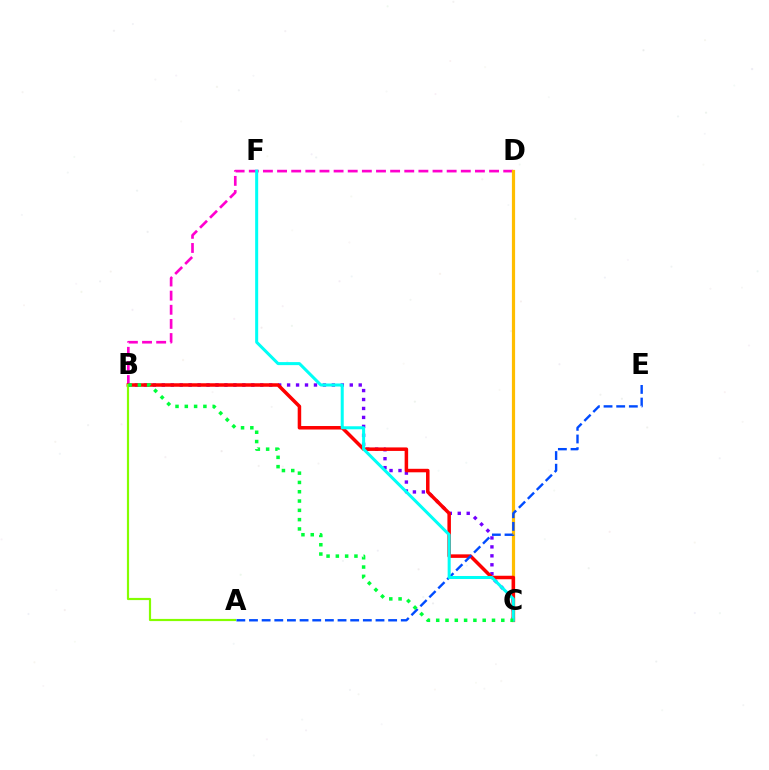{('B', 'C'): [{'color': '#7200ff', 'line_style': 'dotted', 'thickness': 2.43}, {'color': '#ff0000', 'line_style': 'solid', 'thickness': 2.53}, {'color': '#00ff39', 'line_style': 'dotted', 'thickness': 2.53}], ('B', 'D'): [{'color': '#ff00cf', 'line_style': 'dashed', 'thickness': 1.92}], ('C', 'D'): [{'color': '#ffbd00', 'line_style': 'solid', 'thickness': 2.31}], ('A', 'E'): [{'color': '#004bff', 'line_style': 'dashed', 'thickness': 1.72}], ('C', 'F'): [{'color': '#00fff6', 'line_style': 'solid', 'thickness': 2.18}], ('A', 'B'): [{'color': '#84ff00', 'line_style': 'solid', 'thickness': 1.57}]}